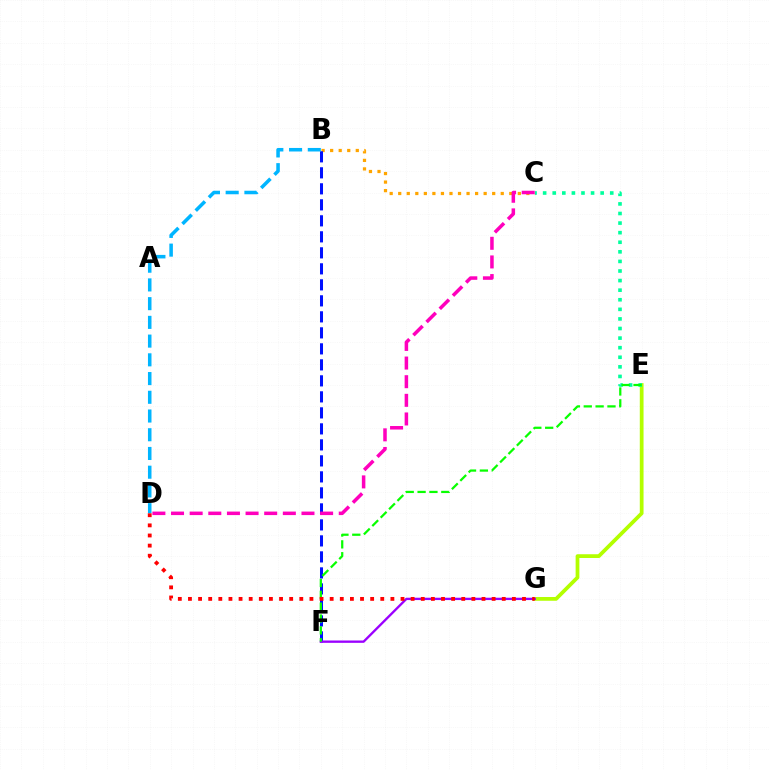{('B', 'C'): [{'color': '#ffa500', 'line_style': 'dotted', 'thickness': 2.32}], ('E', 'G'): [{'color': '#b3ff00', 'line_style': 'solid', 'thickness': 2.7}], ('B', 'F'): [{'color': '#0010ff', 'line_style': 'dashed', 'thickness': 2.17}], ('F', 'G'): [{'color': '#9b00ff', 'line_style': 'solid', 'thickness': 1.68}], ('C', 'E'): [{'color': '#00ff9d', 'line_style': 'dotted', 'thickness': 2.6}], ('E', 'F'): [{'color': '#08ff00', 'line_style': 'dashed', 'thickness': 1.61}], ('B', 'D'): [{'color': '#00b5ff', 'line_style': 'dashed', 'thickness': 2.54}], ('C', 'D'): [{'color': '#ff00bd', 'line_style': 'dashed', 'thickness': 2.53}], ('D', 'G'): [{'color': '#ff0000', 'line_style': 'dotted', 'thickness': 2.75}]}